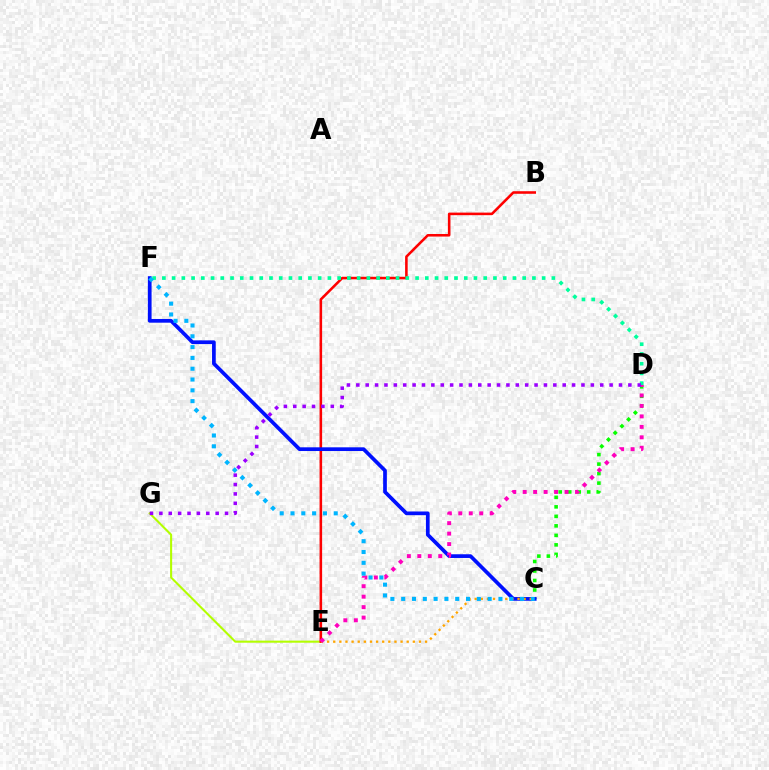{('E', 'G'): [{'color': '#b3ff00', 'line_style': 'solid', 'thickness': 1.5}], ('C', 'D'): [{'color': '#08ff00', 'line_style': 'dotted', 'thickness': 2.58}], ('B', 'E'): [{'color': '#ff0000', 'line_style': 'solid', 'thickness': 1.85}], ('C', 'F'): [{'color': '#0010ff', 'line_style': 'solid', 'thickness': 2.67}, {'color': '#00b5ff', 'line_style': 'dotted', 'thickness': 2.94}], ('C', 'E'): [{'color': '#ffa500', 'line_style': 'dotted', 'thickness': 1.66}], ('D', 'E'): [{'color': '#ff00bd', 'line_style': 'dotted', 'thickness': 2.84}], ('D', 'F'): [{'color': '#00ff9d', 'line_style': 'dotted', 'thickness': 2.65}], ('D', 'G'): [{'color': '#9b00ff', 'line_style': 'dotted', 'thickness': 2.55}]}